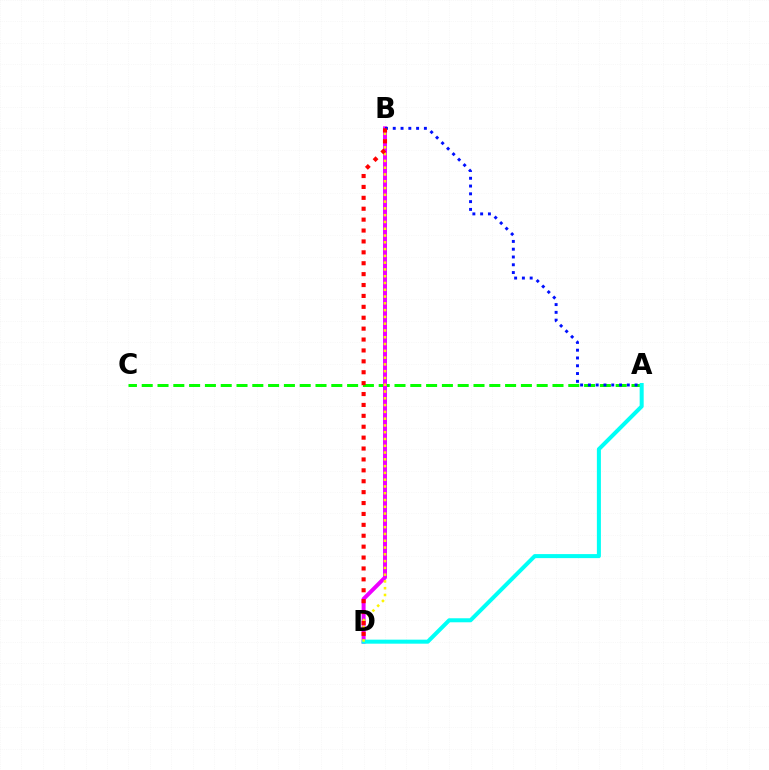{('A', 'C'): [{'color': '#08ff00', 'line_style': 'dashed', 'thickness': 2.15}], ('B', 'D'): [{'color': '#ee00ff', 'line_style': 'solid', 'thickness': 2.86}, {'color': '#fcf500', 'line_style': 'dotted', 'thickness': 1.84}, {'color': '#ff0000', 'line_style': 'dotted', 'thickness': 2.96}], ('A', 'D'): [{'color': '#00fff6', 'line_style': 'solid', 'thickness': 2.9}], ('A', 'B'): [{'color': '#0010ff', 'line_style': 'dotted', 'thickness': 2.11}]}